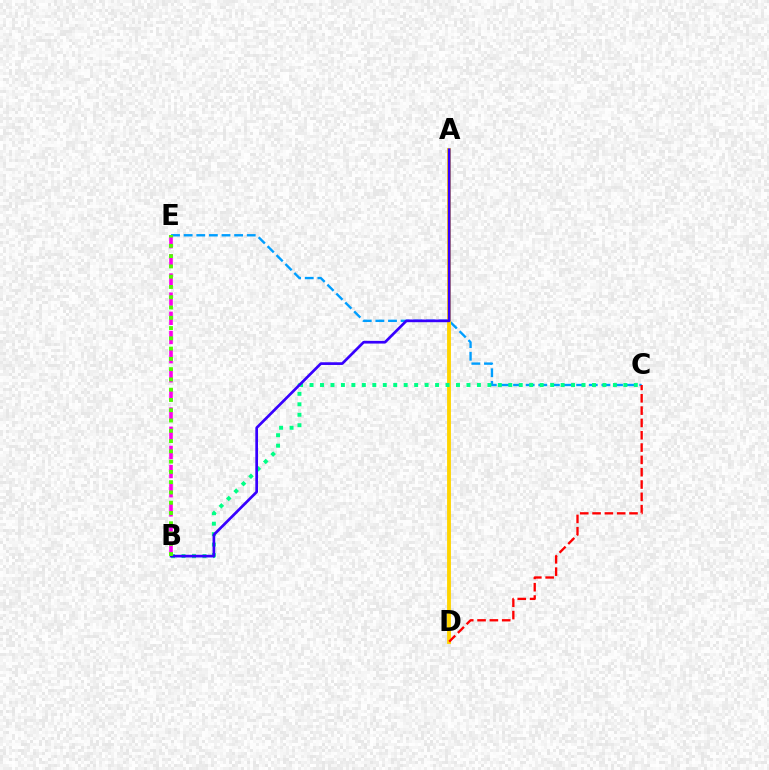{('C', 'E'): [{'color': '#009eff', 'line_style': 'dashed', 'thickness': 1.71}], ('A', 'D'): [{'color': '#ffd500', 'line_style': 'solid', 'thickness': 2.77}], ('B', 'C'): [{'color': '#00ff86', 'line_style': 'dotted', 'thickness': 2.84}], ('B', 'E'): [{'color': '#ff00ed', 'line_style': 'dashed', 'thickness': 2.6}, {'color': '#4fff00', 'line_style': 'dotted', 'thickness': 2.79}], ('C', 'D'): [{'color': '#ff0000', 'line_style': 'dashed', 'thickness': 1.67}], ('A', 'B'): [{'color': '#3700ff', 'line_style': 'solid', 'thickness': 1.94}]}